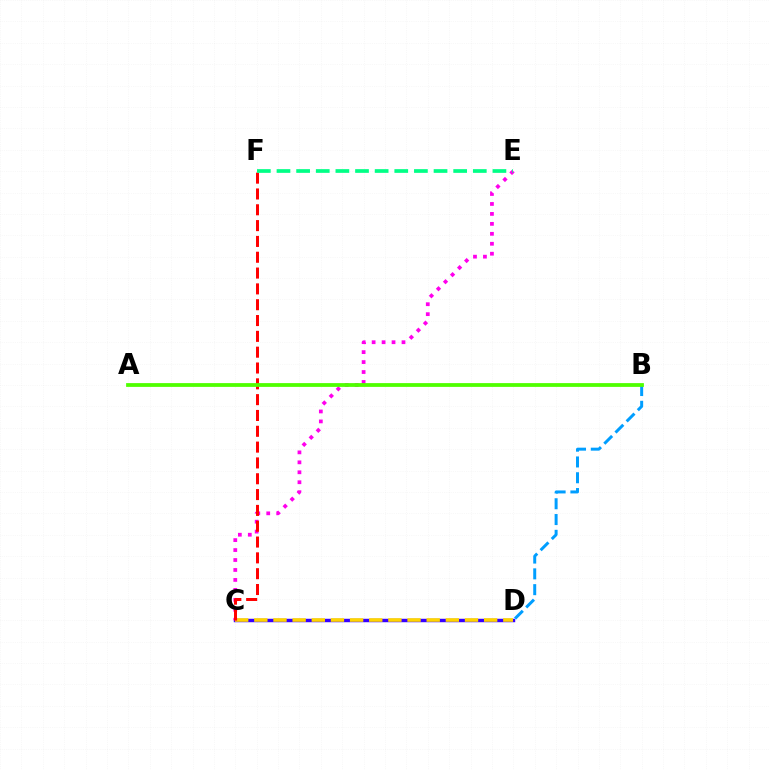{('C', 'D'): [{'color': '#3700ff', 'line_style': 'solid', 'thickness': 2.48}, {'color': '#ffd500', 'line_style': 'dashed', 'thickness': 2.6}], ('B', 'D'): [{'color': '#009eff', 'line_style': 'dashed', 'thickness': 2.15}], ('C', 'E'): [{'color': '#ff00ed', 'line_style': 'dotted', 'thickness': 2.7}], ('C', 'F'): [{'color': '#ff0000', 'line_style': 'dashed', 'thickness': 2.15}], ('A', 'B'): [{'color': '#4fff00', 'line_style': 'solid', 'thickness': 2.71}], ('E', 'F'): [{'color': '#00ff86', 'line_style': 'dashed', 'thickness': 2.67}]}